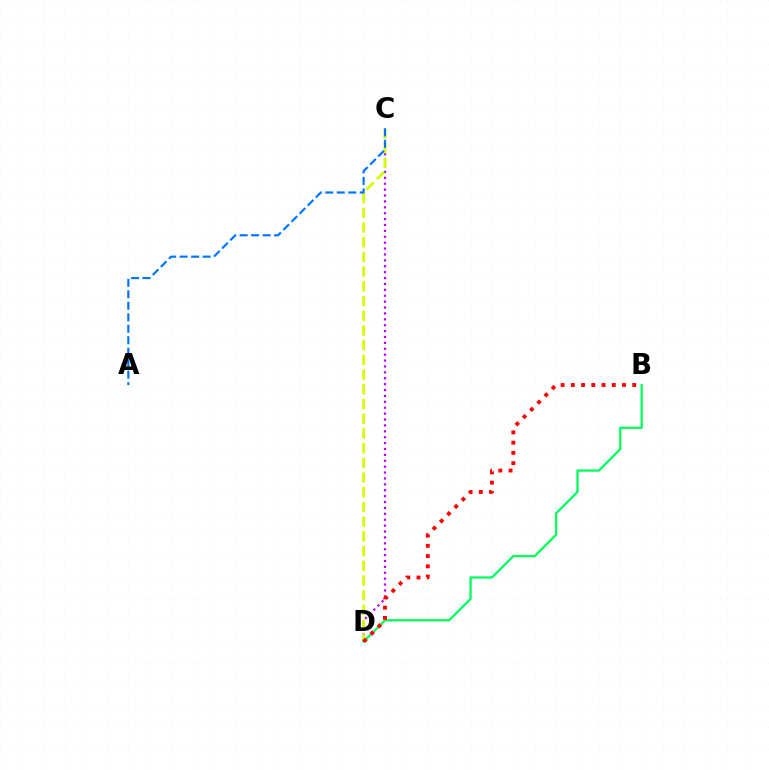{('C', 'D'): [{'color': '#b900ff', 'line_style': 'dotted', 'thickness': 1.6}, {'color': '#d1ff00', 'line_style': 'dashed', 'thickness': 2.0}], ('A', 'C'): [{'color': '#0074ff', 'line_style': 'dashed', 'thickness': 1.56}], ('B', 'D'): [{'color': '#00ff5c', 'line_style': 'solid', 'thickness': 1.63}, {'color': '#ff0000', 'line_style': 'dotted', 'thickness': 2.78}]}